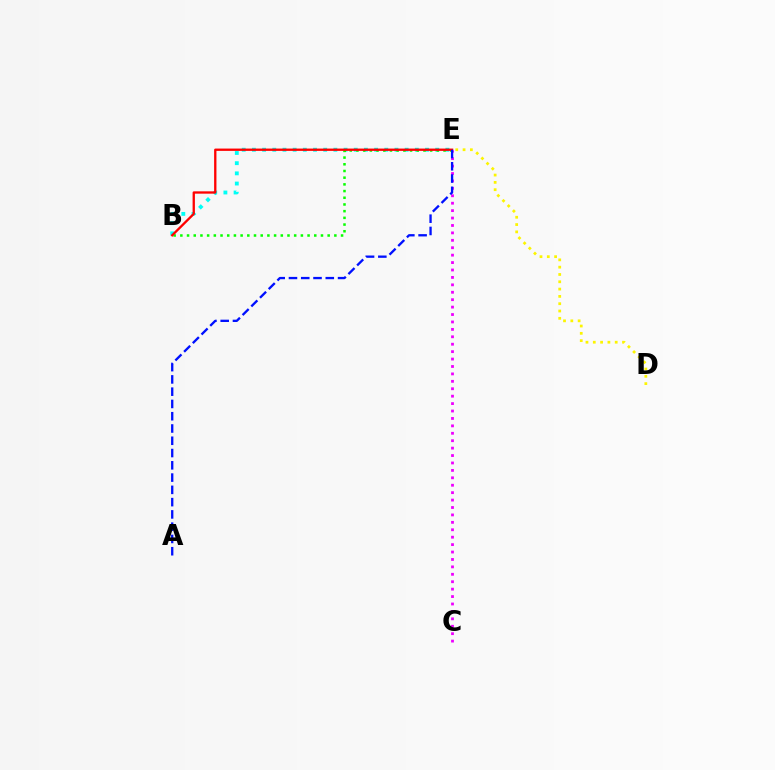{('B', 'E'): [{'color': '#00fff6', 'line_style': 'dotted', 'thickness': 2.77}, {'color': '#08ff00', 'line_style': 'dotted', 'thickness': 1.82}, {'color': '#ff0000', 'line_style': 'solid', 'thickness': 1.67}], ('D', 'E'): [{'color': '#fcf500', 'line_style': 'dotted', 'thickness': 1.99}], ('C', 'E'): [{'color': '#ee00ff', 'line_style': 'dotted', 'thickness': 2.02}], ('A', 'E'): [{'color': '#0010ff', 'line_style': 'dashed', 'thickness': 1.67}]}